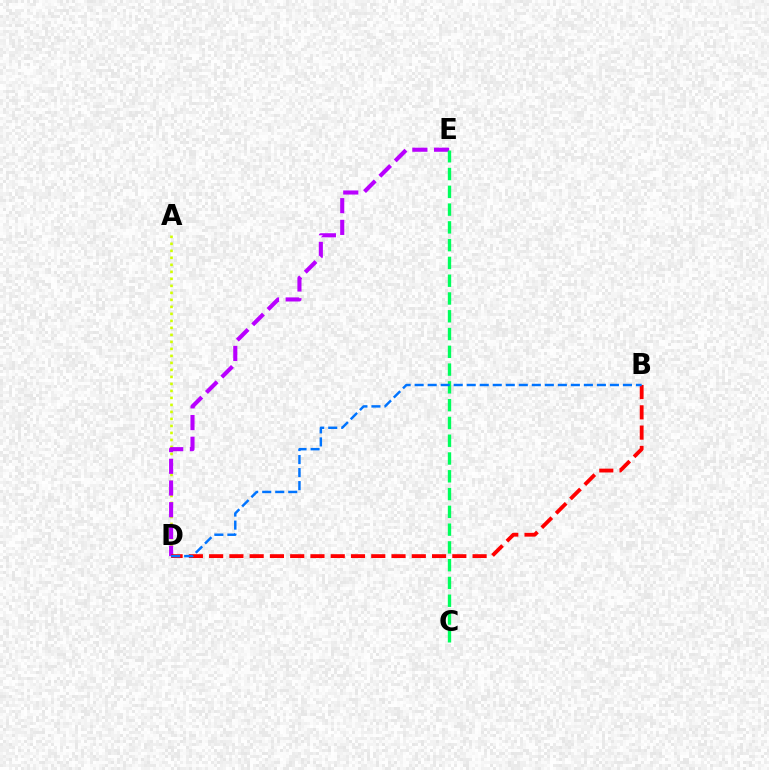{('A', 'D'): [{'color': '#d1ff00', 'line_style': 'dotted', 'thickness': 1.9}], ('D', 'E'): [{'color': '#b900ff', 'line_style': 'dashed', 'thickness': 2.95}], ('B', 'D'): [{'color': '#ff0000', 'line_style': 'dashed', 'thickness': 2.75}, {'color': '#0074ff', 'line_style': 'dashed', 'thickness': 1.77}], ('C', 'E'): [{'color': '#00ff5c', 'line_style': 'dashed', 'thickness': 2.42}]}